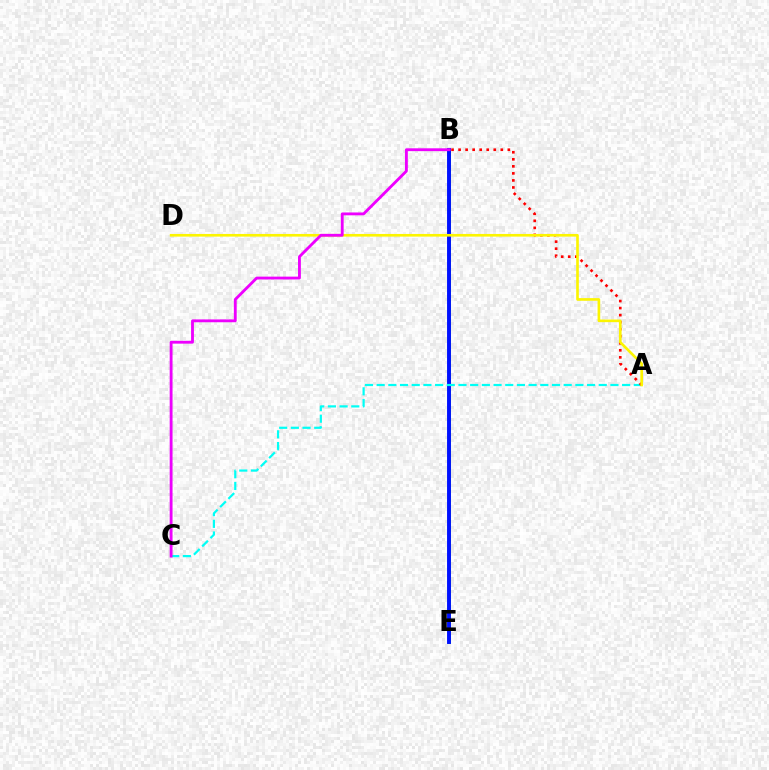{('B', 'E'): [{'color': '#08ff00', 'line_style': 'solid', 'thickness': 2.06}, {'color': '#0010ff', 'line_style': 'solid', 'thickness': 2.81}], ('A', 'C'): [{'color': '#00fff6', 'line_style': 'dashed', 'thickness': 1.59}], ('A', 'B'): [{'color': '#ff0000', 'line_style': 'dotted', 'thickness': 1.91}], ('A', 'D'): [{'color': '#fcf500', 'line_style': 'solid', 'thickness': 1.91}], ('B', 'C'): [{'color': '#ee00ff', 'line_style': 'solid', 'thickness': 2.05}]}